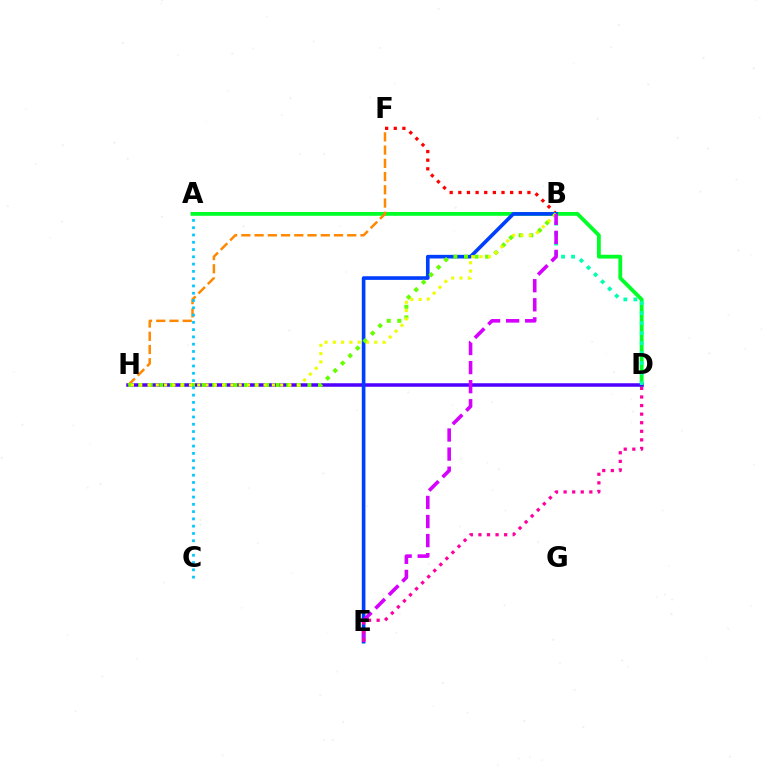{('B', 'F'): [{'color': '#ff0000', 'line_style': 'dotted', 'thickness': 2.35}], ('A', 'D'): [{'color': '#00ff27', 'line_style': 'solid', 'thickness': 2.74}], ('D', 'H'): [{'color': '#4f00ff', 'line_style': 'solid', 'thickness': 2.53}], ('F', 'H'): [{'color': '#ff8800', 'line_style': 'dashed', 'thickness': 1.8}], ('B', 'E'): [{'color': '#003fff', 'line_style': 'solid', 'thickness': 2.62}, {'color': '#d600ff', 'line_style': 'dashed', 'thickness': 2.59}], ('B', 'D'): [{'color': '#00ffaf', 'line_style': 'dotted', 'thickness': 2.72}], ('B', 'H'): [{'color': '#66ff00', 'line_style': 'dotted', 'thickness': 2.88}, {'color': '#eeff00', 'line_style': 'dotted', 'thickness': 2.25}], ('A', 'C'): [{'color': '#00c7ff', 'line_style': 'dotted', 'thickness': 1.98}], ('D', 'E'): [{'color': '#ff00a0', 'line_style': 'dotted', 'thickness': 2.33}]}